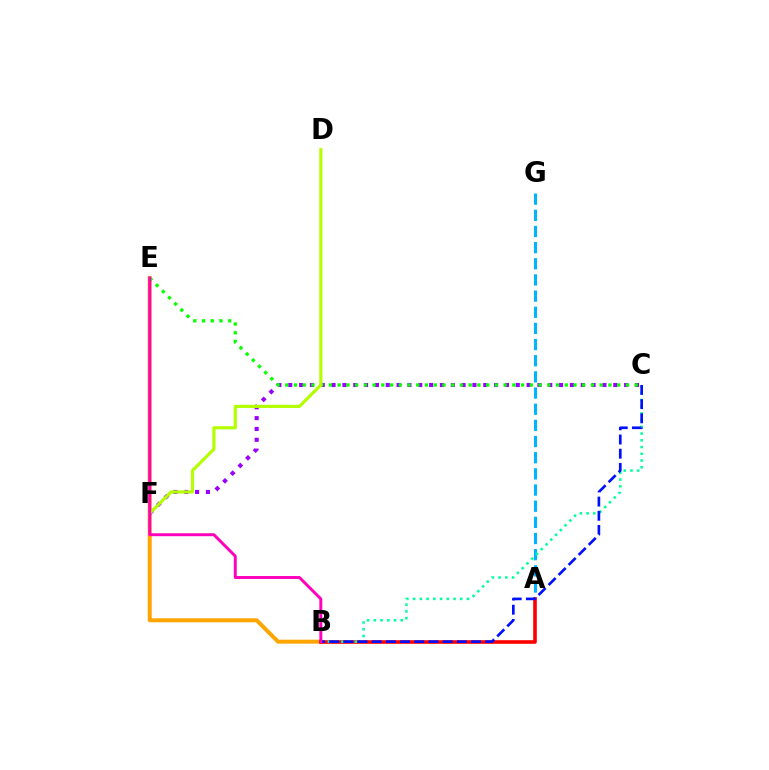{('A', 'G'): [{'color': '#00b5ff', 'line_style': 'dashed', 'thickness': 2.2}], ('B', 'E'): [{'color': '#ffa500', 'line_style': 'solid', 'thickness': 2.86}, {'color': '#ff00bd', 'line_style': 'solid', 'thickness': 2.11}], ('A', 'B'): [{'color': '#ff0000', 'line_style': 'solid', 'thickness': 2.59}], ('B', 'C'): [{'color': '#00ff9d', 'line_style': 'dotted', 'thickness': 1.83}, {'color': '#0010ff', 'line_style': 'dashed', 'thickness': 1.93}], ('C', 'F'): [{'color': '#9b00ff', 'line_style': 'dotted', 'thickness': 2.94}], ('C', 'E'): [{'color': '#08ff00', 'line_style': 'dotted', 'thickness': 2.37}], ('D', 'F'): [{'color': '#b3ff00', 'line_style': 'solid', 'thickness': 2.28}]}